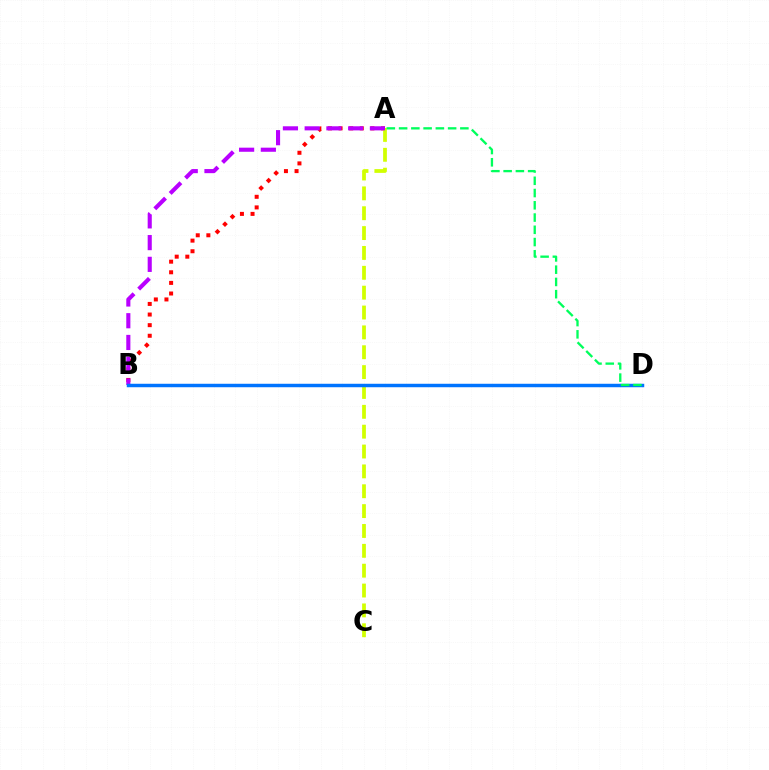{('A', 'B'): [{'color': '#ff0000', 'line_style': 'dotted', 'thickness': 2.88}, {'color': '#b900ff', 'line_style': 'dashed', 'thickness': 2.95}], ('A', 'C'): [{'color': '#d1ff00', 'line_style': 'dashed', 'thickness': 2.7}], ('B', 'D'): [{'color': '#0074ff', 'line_style': 'solid', 'thickness': 2.49}], ('A', 'D'): [{'color': '#00ff5c', 'line_style': 'dashed', 'thickness': 1.66}]}